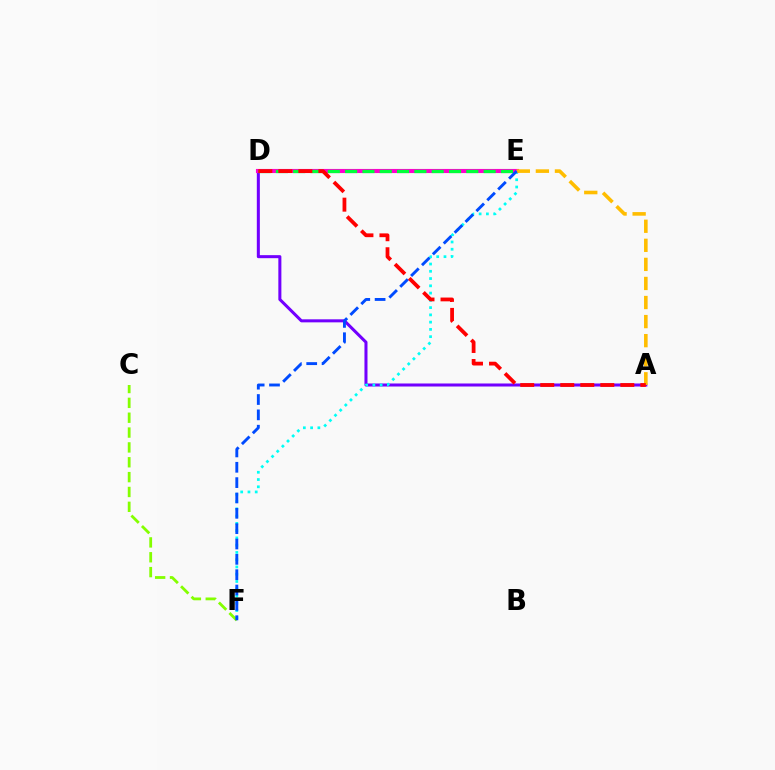{('A', 'D'): [{'color': '#7200ff', 'line_style': 'solid', 'thickness': 2.19}, {'color': '#ff0000', 'line_style': 'dashed', 'thickness': 2.72}], ('E', 'F'): [{'color': '#00fff6', 'line_style': 'dotted', 'thickness': 1.97}, {'color': '#004bff', 'line_style': 'dashed', 'thickness': 2.08}], ('C', 'F'): [{'color': '#84ff00', 'line_style': 'dashed', 'thickness': 2.02}], ('D', 'E'): [{'color': '#ff00cf', 'line_style': 'solid', 'thickness': 2.96}, {'color': '#00ff39', 'line_style': 'dashed', 'thickness': 2.35}], ('A', 'E'): [{'color': '#ffbd00', 'line_style': 'dashed', 'thickness': 2.59}]}